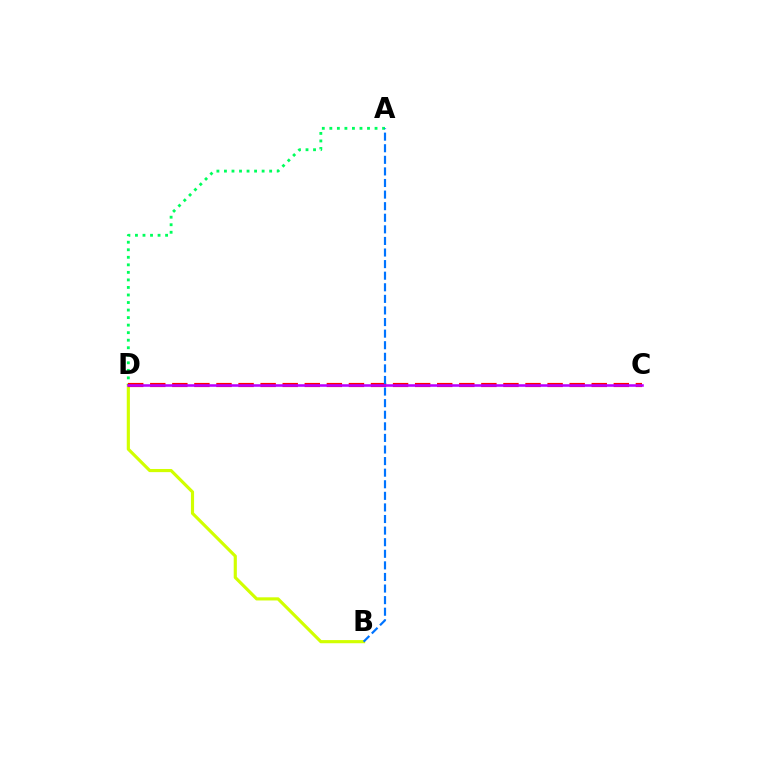{('B', 'D'): [{'color': '#d1ff00', 'line_style': 'solid', 'thickness': 2.27}], ('A', 'D'): [{'color': '#00ff5c', 'line_style': 'dotted', 'thickness': 2.05}], ('C', 'D'): [{'color': '#ff0000', 'line_style': 'dashed', 'thickness': 3.0}, {'color': '#b900ff', 'line_style': 'solid', 'thickness': 1.85}], ('A', 'B'): [{'color': '#0074ff', 'line_style': 'dashed', 'thickness': 1.57}]}